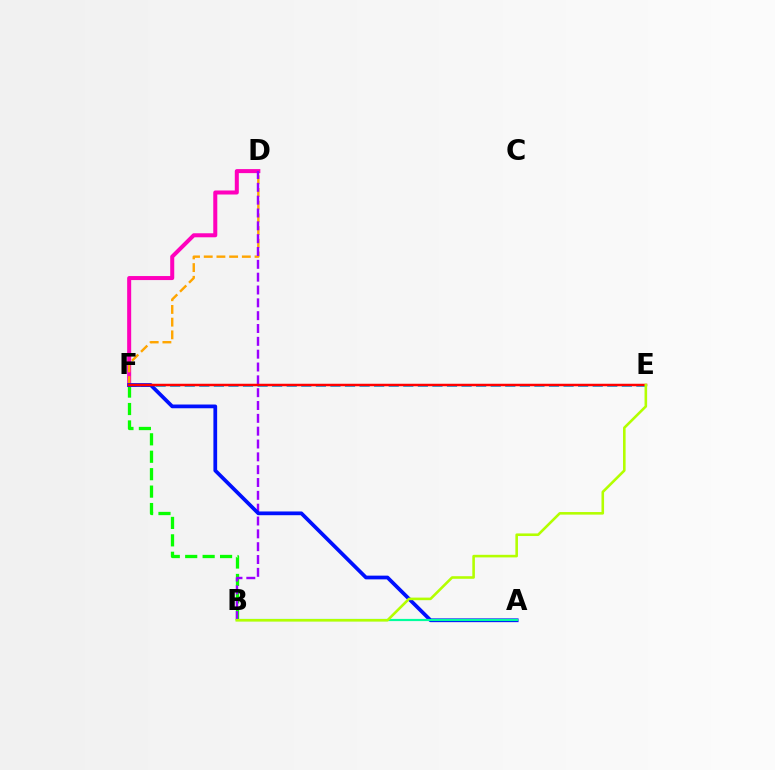{('B', 'F'): [{'color': '#08ff00', 'line_style': 'dashed', 'thickness': 2.37}], ('E', 'F'): [{'color': '#00b5ff', 'line_style': 'dashed', 'thickness': 1.98}, {'color': '#ff0000', 'line_style': 'solid', 'thickness': 1.8}], ('D', 'F'): [{'color': '#ff00bd', 'line_style': 'solid', 'thickness': 2.9}, {'color': '#ffa500', 'line_style': 'dashed', 'thickness': 1.73}], ('B', 'D'): [{'color': '#9b00ff', 'line_style': 'dashed', 'thickness': 1.74}], ('A', 'F'): [{'color': '#0010ff', 'line_style': 'solid', 'thickness': 2.69}], ('A', 'B'): [{'color': '#00ff9d', 'line_style': 'solid', 'thickness': 1.58}], ('B', 'E'): [{'color': '#b3ff00', 'line_style': 'solid', 'thickness': 1.86}]}